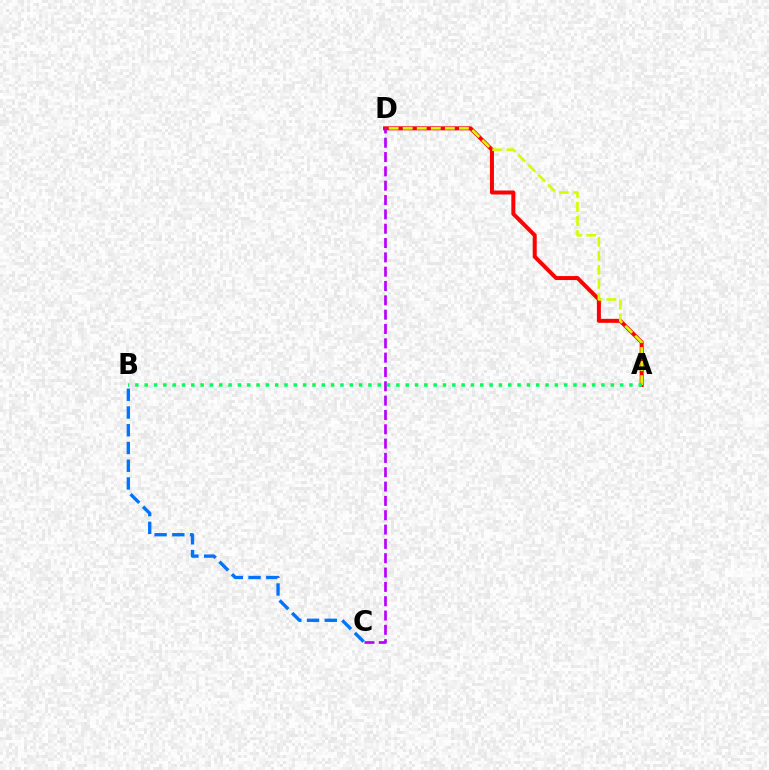{('A', 'D'): [{'color': '#ff0000', 'line_style': 'solid', 'thickness': 2.87}, {'color': '#d1ff00', 'line_style': 'dashed', 'thickness': 1.91}], ('C', 'D'): [{'color': '#b900ff', 'line_style': 'dashed', 'thickness': 1.95}], ('A', 'B'): [{'color': '#00ff5c', 'line_style': 'dotted', 'thickness': 2.53}], ('B', 'C'): [{'color': '#0074ff', 'line_style': 'dashed', 'thickness': 2.41}]}